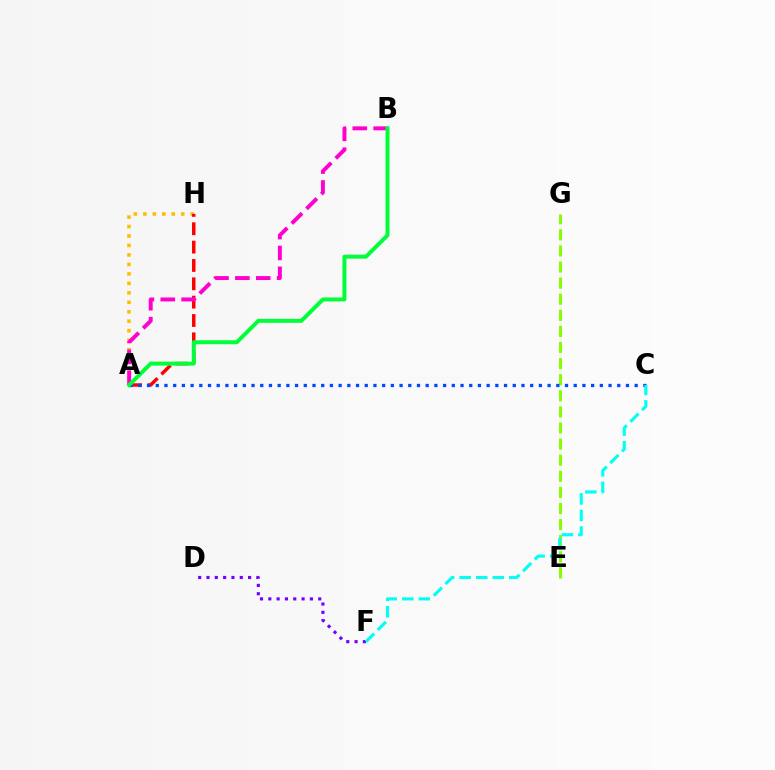{('E', 'G'): [{'color': '#84ff00', 'line_style': 'dashed', 'thickness': 2.19}], ('A', 'H'): [{'color': '#ffbd00', 'line_style': 'dotted', 'thickness': 2.57}, {'color': '#ff0000', 'line_style': 'dashed', 'thickness': 2.49}], ('D', 'F'): [{'color': '#7200ff', 'line_style': 'dotted', 'thickness': 2.26}], ('A', 'C'): [{'color': '#004bff', 'line_style': 'dotted', 'thickness': 2.37}], ('C', 'F'): [{'color': '#00fff6', 'line_style': 'dashed', 'thickness': 2.25}], ('A', 'B'): [{'color': '#ff00cf', 'line_style': 'dashed', 'thickness': 2.83}, {'color': '#00ff39', 'line_style': 'solid', 'thickness': 2.86}]}